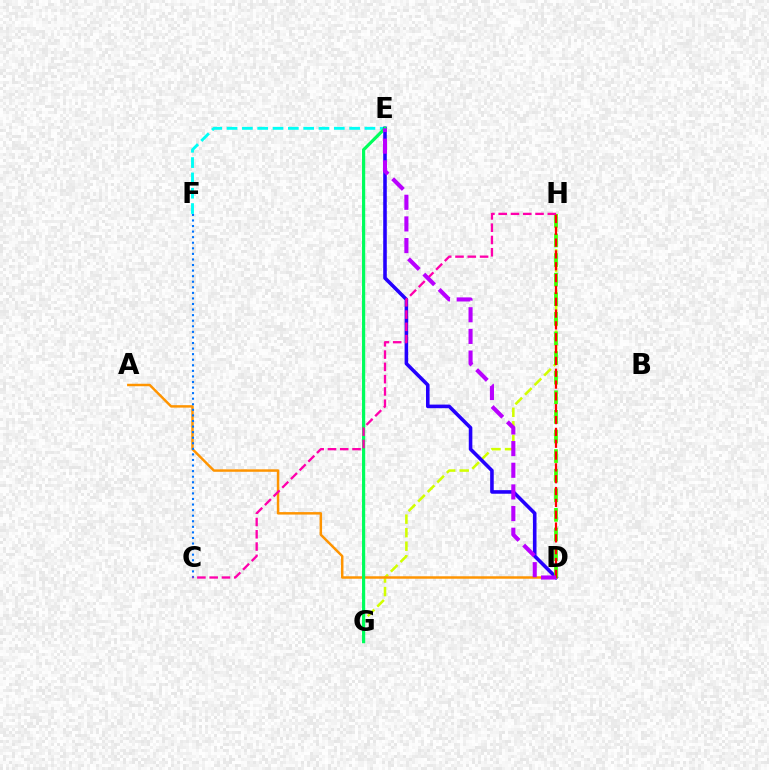{('G', 'H'): [{'color': '#d1ff00', 'line_style': 'dashed', 'thickness': 1.84}], ('E', 'F'): [{'color': '#00fff6', 'line_style': 'dashed', 'thickness': 2.08}], ('D', 'E'): [{'color': '#2500ff', 'line_style': 'solid', 'thickness': 2.58}, {'color': '#b900ff', 'line_style': 'dashed', 'thickness': 2.94}], ('A', 'D'): [{'color': '#ff9400', 'line_style': 'solid', 'thickness': 1.78}], ('E', 'G'): [{'color': '#00ff5c', 'line_style': 'solid', 'thickness': 2.29}], ('C', 'F'): [{'color': '#0074ff', 'line_style': 'dotted', 'thickness': 1.51}], ('D', 'H'): [{'color': '#3dff00', 'line_style': 'dashed', 'thickness': 2.66}, {'color': '#ff0000', 'line_style': 'dashed', 'thickness': 1.61}], ('C', 'H'): [{'color': '#ff00ac', 'line_style': 'dashed', 'thickness': 1.67}]}